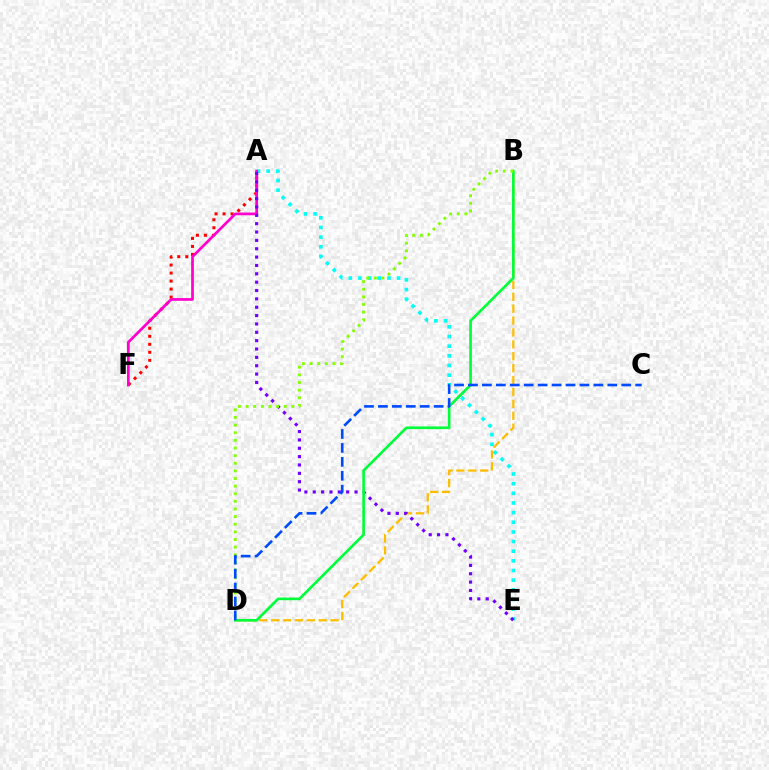{('A', 'E'): [{'color': '#00fff6', 'line_style': 'dotted', 'thickness': 2.62}, {'color': '#7200ff', 'line_style': 'dotted', 'thickness': 2.27}], ('B', 'D'): [{'color': '#ffbd00', 'line_style': 'dashed', 'thickness': 1.62}, {'color': '#00ff39', 'line_style': 'solid', 'thickness': 1.91}, {'color': '#84ff00', 'line_style': 'dotted', 'thickness': 2.07}], ('A', 'F'): [{'color': '#ff0000', 'line_style': 'dotted', 'thickness': 2.18}, {'color': '#ff00cf', 'line_style': 'solid', 'thickness': 1.95}], ('C', 'D'): [{'color': '#004bff', 'line_style': 'dashed', 'thickness': 1.89}]}